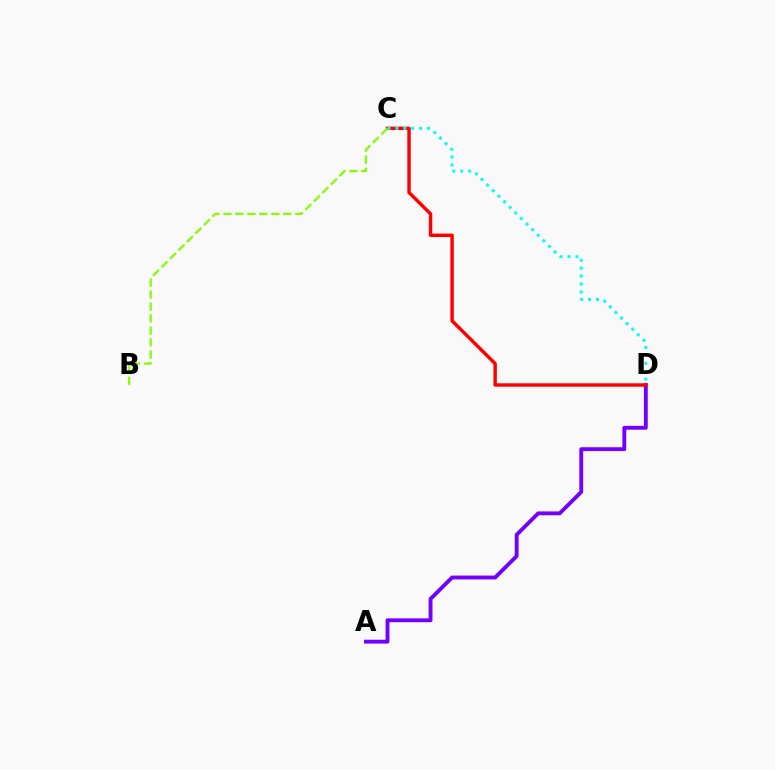{('A', 'D'): [{'color': '#7200ff', 'line_style': 'solid', 'thickness': 2.78}], ('C', 'D'): [{'color': '#ff0000', 'line_style': 'solid', 'thickness': 2.47}, {'color': '#00fff6', 'line_style': 'dotted', 'thickness': 2.15}], ('B', 'C'): [{'color': '#84ff00', 'line_style': 'dashed', 'thickness': 1.63}]}